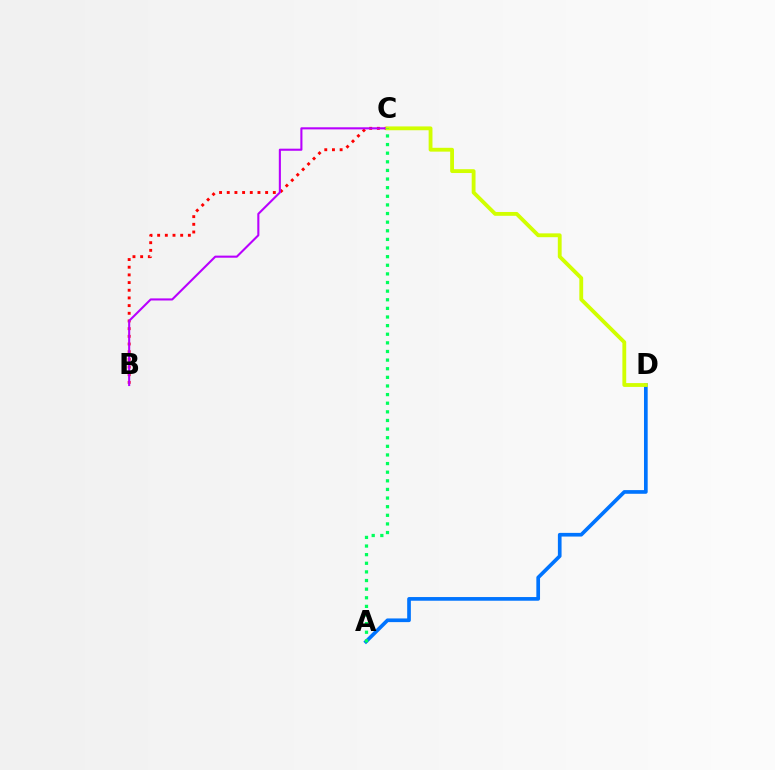{('B', 'C'): [{'color': '#ff0000', 'line_style': 'dotted', 'thickness': 2.09}, {'color': '#b900ff', 'line_style': 'solid', 'thickness': 1.51}], ('A', 'D'): [{'color': '#0074ff', 'line_style': 'solid', 'thickness': 2.65}], ('C', 'D'): [{'color': '#d1ff00', 'line_style': 'solid', 'thickness': 2.76}], ('A', 'C'): [{'color': '#00ff5c', 'line_style': 'dotted', 'thickness': 2.34}]}